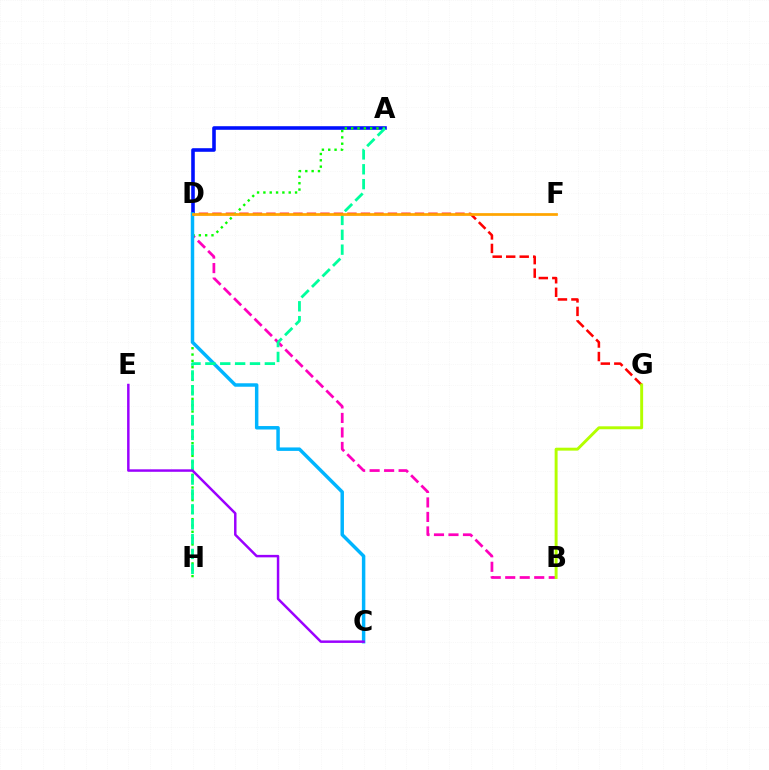{('D', 'G'): [{'color': '#ff0000', 'line_style': 'dashed', 'thickness': 1.83}], ('A', 'D'): [{'color': '#0010ff', 'line_style': 'solid', 'thickness': 2.58}], ('B', 'D'): [{'color': '#ff00bd', 'line_style': 'dashed', 'thickness': 1.97}], ('A', 'H'): [{'color': '#08ff00', 'line_style': 'dotted', 'thickness': 1.72}, {'color': '#00ff9d', 'line_style': 'dashed', 'thickness': 2.02}], ('C', 'D'): [{'color': '#00b5ff', 'line_style': 'solid', 'thickness': 2.49}], ('B', 'G'): [{'color': '#b3ff00', 'line_style': 'solid', 'thickness': 2.11}], ('C', 'E'): [{'color': '#9b00ff', 'line_style': 'solid', 'thickness': 1.78}], ('D', 'F'): [{'color': '#ffa500', 'line_style': 'solid', 'thickness': 1.97}]}